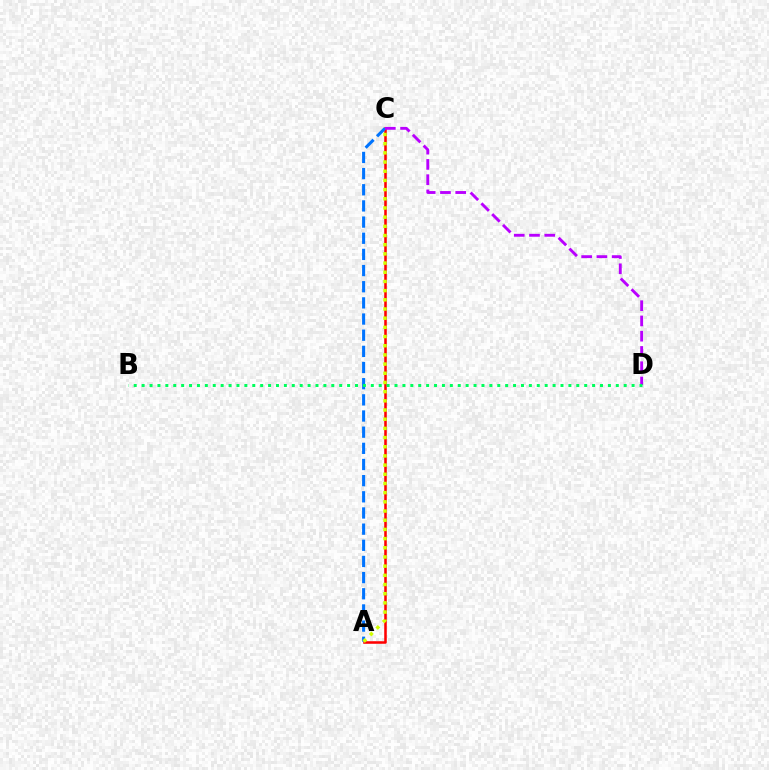{('A', 'C'): [{'color': '#ff0000', 'line_style': 'solid', 'thickness': 1.83}, {'color': '#0074ff', 'line_style': 'dashed', 'thickness': 2.2}, {'color': '#d1ff00', 'line_style': 'dotted', 'thickness': 2.5}], ('C', 'D'): [{'color': '#b900ff', 'line_style': 'dashed', 'thickness': 2.07}], ('B', 'D'): [{'color': '#00ff5c', 'line_style': 'dotted', 'thickness': 2.15}]}